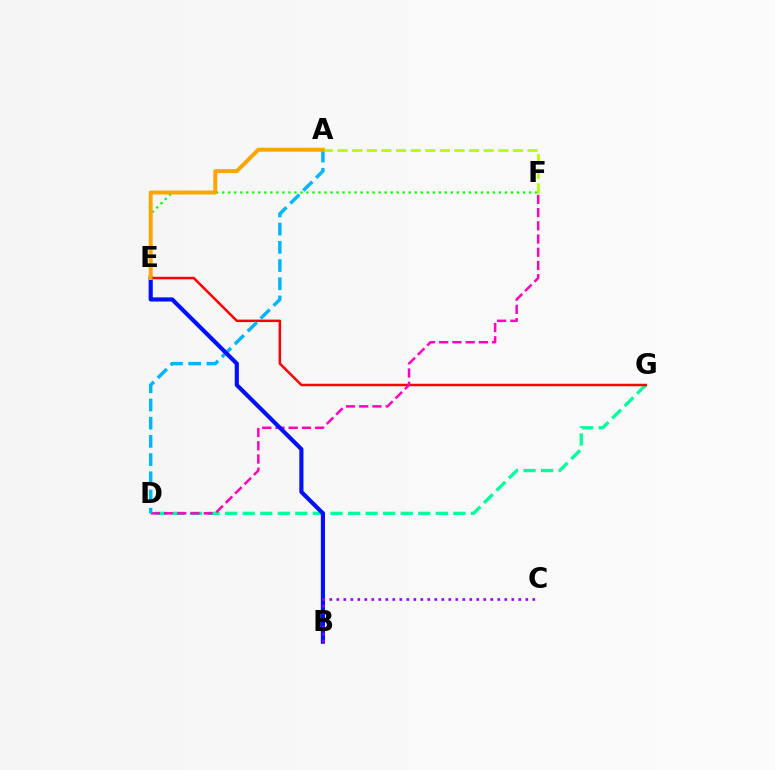{('D', 'G'): [{'color': '#00ff9d', 'line_style': 'dashed', 'thickness': 2.39}], ('E', 'G'): [{'color': '#ff0000', 'line_style': 'solid', 'thickness': 1.8}], ('D', 'F'): [{'color': '#ff00bd', 'line_style': 'dashed', 'thickness': 1.8}], ('A', 'D'): [{'color': '#00b5ff', 'line_style': 'dashed', 'thickness': 2.47}], ('E', 'F'): [{'color': '#08ff00', 'line_style': 'dotted', 'thickness': 1.63}], ('B', 'E'): [{'color': '#0010ff', 'line_style': 'solid', 'thickness': 2.98}], ('B', 'C'): [{'color': '#9b00ff', 'line_style': 'dotted', 'thickness': 1.9}], ('A', 'F'): [{'color': '#b3ff00', 'line_style': 'dashed', 'thickness': 1.99}], ('A', 'E'): [{'color': '#ffa500', 'line_style': 'solid', 'thickness': 2.86}]}